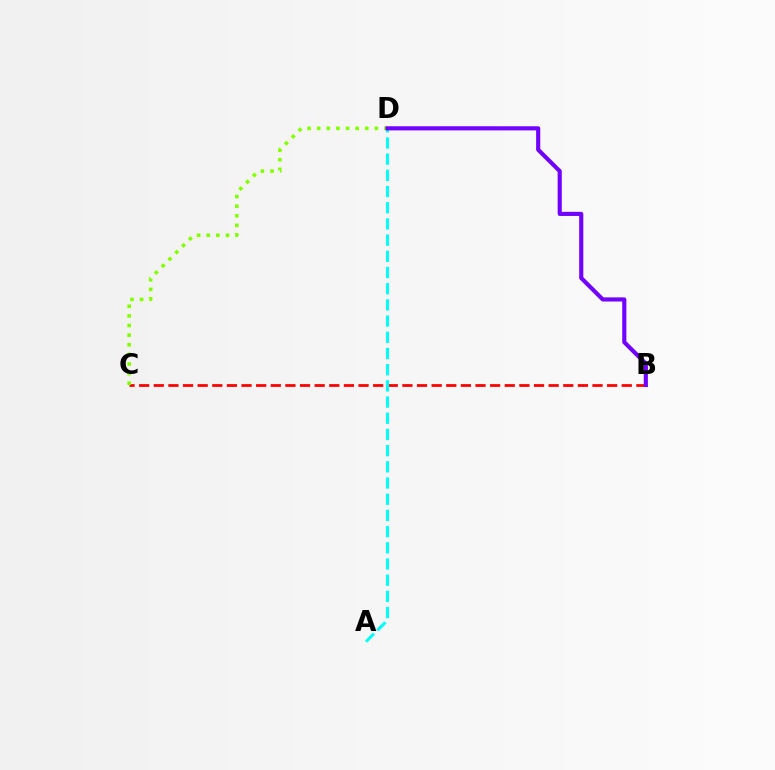{('B', 'C'): [{'color': '#ff0000', 'line_style': 'dashed', 'thickness': 1.99}], ('A', 'D'): [{'color': '#00fff6', 'line_style': 'dashed', 'thickness': 2.2}], ('C', 'D'): [{'color': '#84ff00', 'line_style': 'dotted', 'thickness': 2.61}], ('B', 'D'): [{'color': '#7200ff', 'line_style': 'solid', 'thickness': 2.97}]}